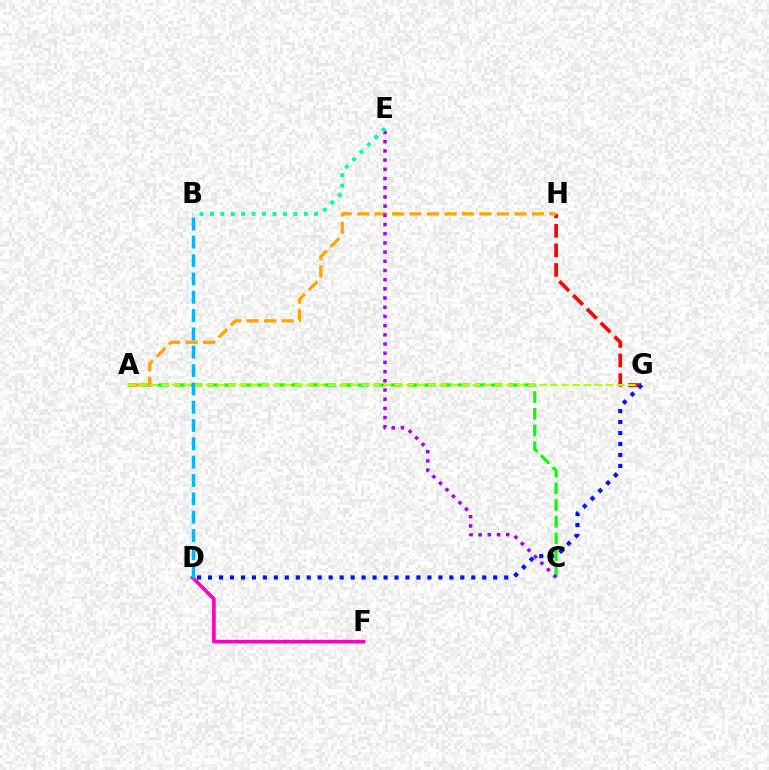{('D', 'F'): [{'color': '#ff00bd', 'line_style': 'solid', 'thickness': 2.6}], ('A', 'C'): [{'color': '#08ff00', 'line_style': 'dashed', 'thickness': 2.27}], ('G', 'H'): [{'color': '#ff0000', 'line_style': 'dashed', 'thickness': 2.65}], ('A', 'H'): [{'color': '#ffa500', 'line_style': 'dashed', 'thickness': 2.38}], ('C', 'E'): [{'color': '#9b00ff', 'line_style': 'dotted', 'thickness': 2.5}], ('A', 'G'): [{'color': '#b3ff00', 'line_style': 'dashed', 'thickness': 1.51}], ('D', 'G'): [{'color': '#0010ff', 'line_style': 'dotted', 'thickness': 2.98}], ('B', 'E'): [{'color': '#00ff9d', 'line_style': 'dotted', 'thickness': 2.84}], ('B', 'D'): [{'color': '#00b5ff', 'line_style': 'dashed', 'thickness': 2.49}]}